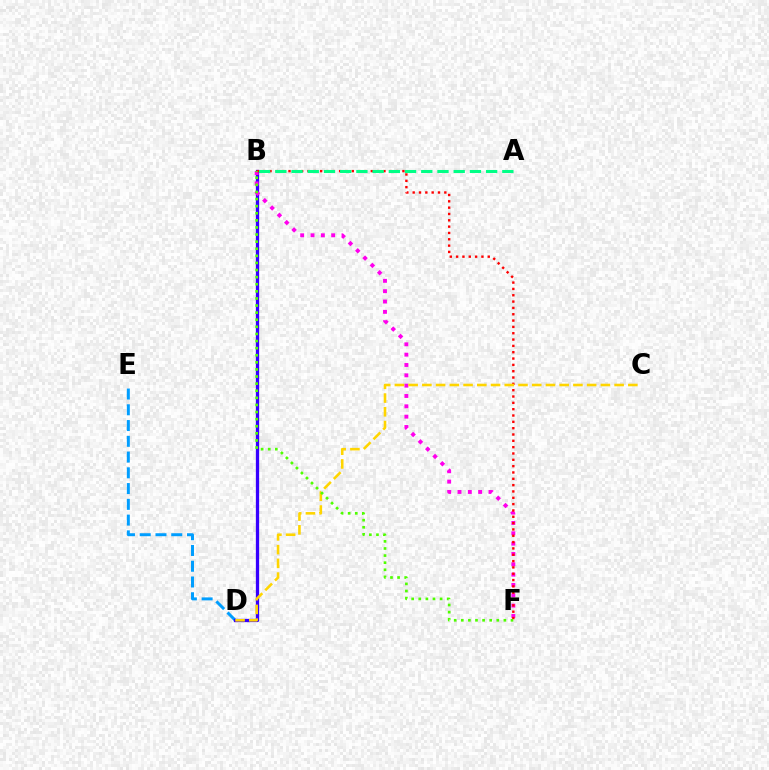{('D', 'E'): [{'color': '#009eff', 'line_style': 'dashed', 'thickness': 2.14}], ('B', 'D'): [{'color': '#3700ff', 'line_style': 'solid', 'thickness': 2.37}], ('B', 'F'): [{'color': '#ff00ed', 'line_style': 'dotted', 'thickness': 2.81}, {'color': '#ff0000', 'line_style': 'dotted', 'thickness': 1.72}, {'color': '#4fff00', 'line_style': 'dotted', 'thickness': 1.93}], ('A', 'B'): [{'color': '#00ff86', 'line_style': 'dashed', 'thickness': 2.2}], ('C', 'D'): [{'color': '#ffd500', 'line_style': 'dashed', 'thickness': 1.87}]}